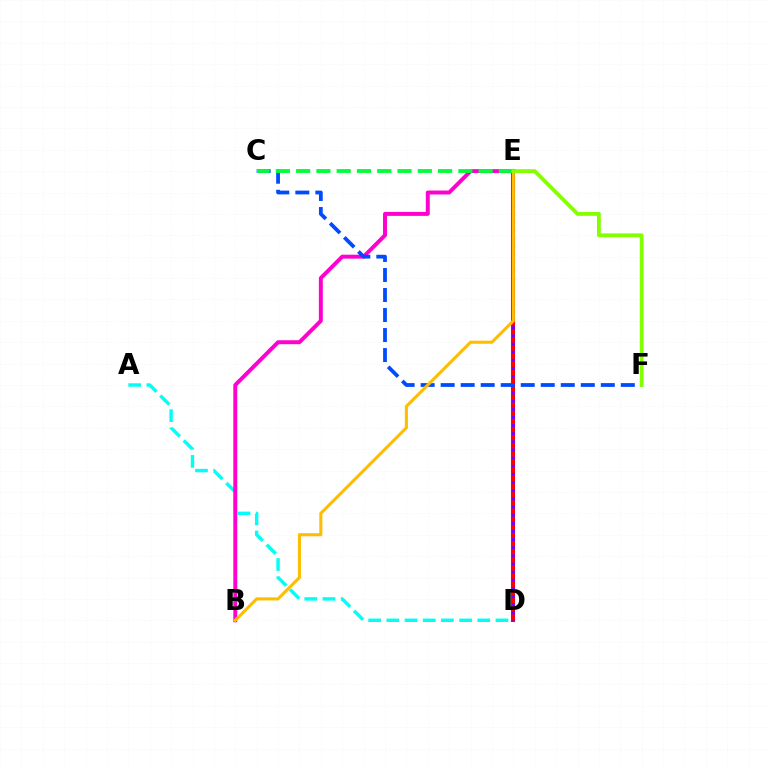{('D', 'E'): [{'color': '#ff0000', 'line_style': 'solid', 'thickness': 2.93}, {'color': '#7200ff', 'line_style': 'dotted', 'thickness': 2.21}], ('A', 'D'): [{'color': '#00fff6', 'line_style': 'dashed', 'thickness': 2.47}], ('B', 'E'): [{'color': '#ff00cf', 'line_style': 'solid', 'thickness': 2.84}, {'color': '#ffbd00', 'line_style': 'solid', 'thickness': 2.21}], ('C', 'F'): [{'color': '#004bff', 'line_style': 'dashed', 'thickness': 2.72}], ('C', 'E'): [{'color': '#00ff39', 'line_style': 'dashed', 'thickness': 2.75}], ('E', 'F'): [{'color': '#84ff00', 'line_style': 'solid', 'thickness': 2.75}]}